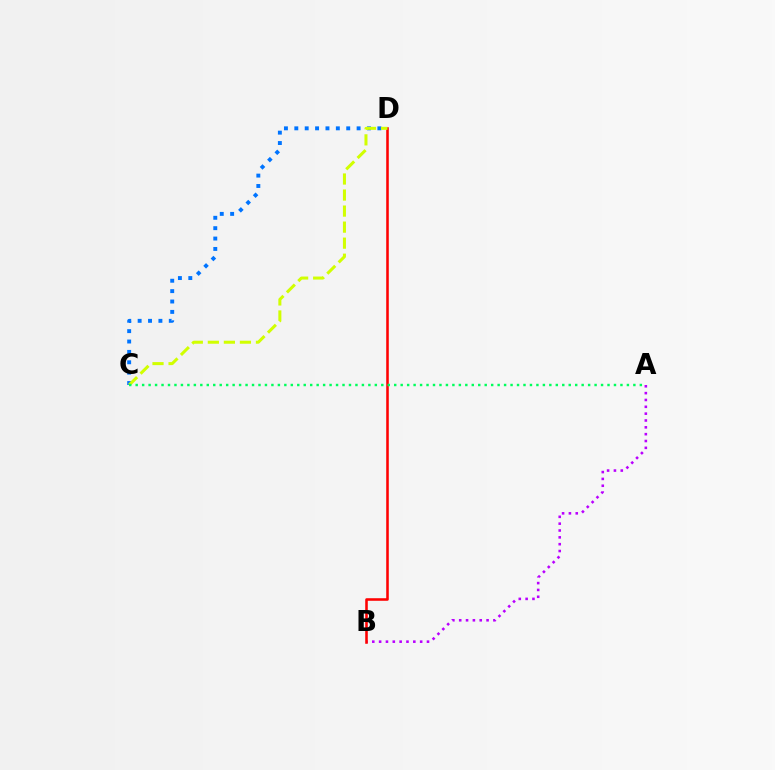{('A', 'B'): [{'color': '#b900ff', 'line_style': 'dotted', 'thickness': 1.86}], ('C', 'D'): [{'color': '#0074ff', 'line_style': 'dotted', 'thickness': 2.82}, {'color': '#d1ff00', 'line_style': 'dashed', 'thickness': 2.18}], ('B', 'D'): [{'color': '#ff0000', 'line_style': 'solid', 'thickness': 1.85}], ('A', 'C'): [{'color': '#00ff5c', 'line_style': 'dotted', 'thickness': 1.76}]}